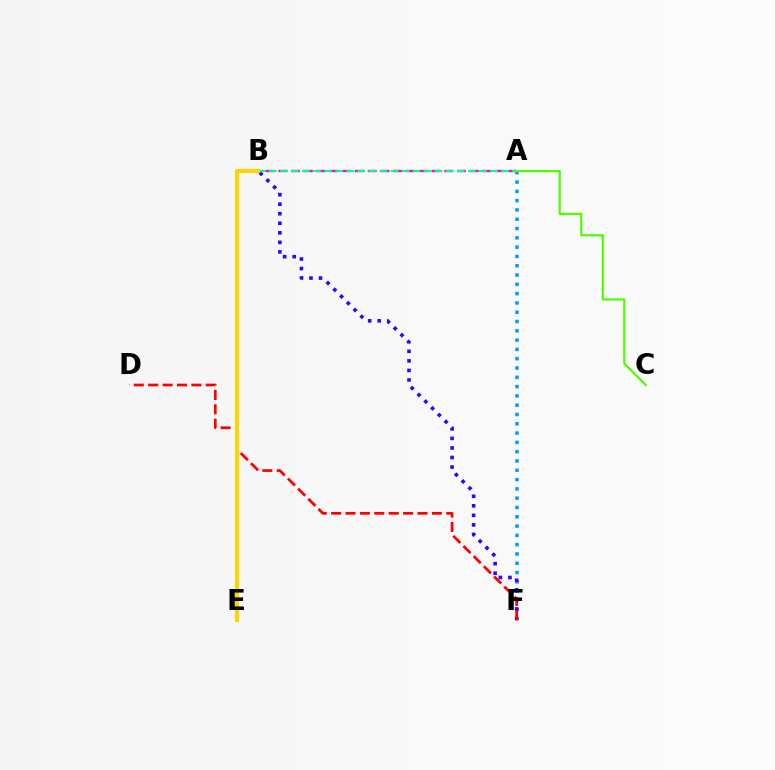{('A', 'F'): [{'color': '#009eff', 'line_style': 'dotted', 'thickness': 2.53}], ('B', 'F'): [{'color': '#3700ff', 'line_style': 'dotted', 'thickness': 2.59}], ('D', 'F'): [{'color': '#ff0000', 'line_style': 'dashed', 'thickness': 1.96}], ('A', 'B'): [{'color': '#ff00ed', 'line_style': 'dashed', 'thickness': 1.73}, {'color': '#00ff86', 'line_style': 'dashed', 'thickness': 1.5}], ('A', 'C'): [{'color': '#4fff00', 'line_style': 'solid', 'thickness': 1.61}], ('B', 'E'): [{'color': '#ffd500', 'line_style': 'solid', 'thickness': 2.94}]}